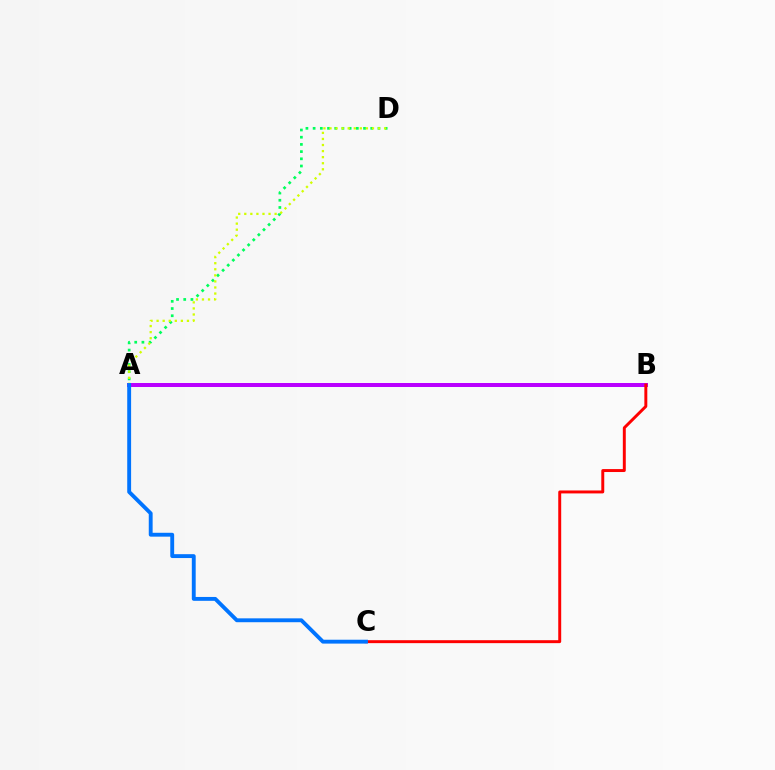{('A', 'D'): [{'color': '#00ff5c', 'line_style': 'dotted', 'thickness': 1.96}, {'color': '#d1ff00', 'line_style': 'dotted', 'thickness': 1.65}], ('A', 'B'): [{'color': '#b900ff', 'line_style': 'solid', 'thickness': 2.87}], ('B', 'C'): [{'color': '#ff0000', 'line_style': 'solid', 'thickness': 2.12}], ('A', 'C'): [{'color': '#0074ff', 'line_style': 'solid', 'thickness': 2.79}]}